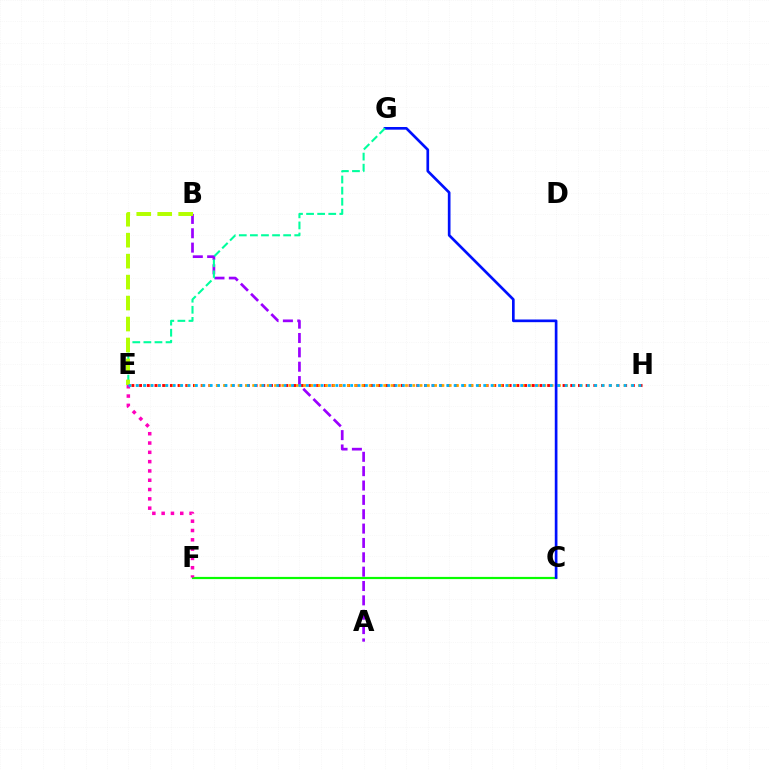{('C', 'F'): [{'color': '#08ff00', 'line_style': 'solid', 'thickness': 1.58}], ('E', 'H'): [{'color': '#ff0000', 'line_style': 'dotted', 'thickness': 2.09}, {'color': '#ffa500', 'line_style': 'dotted', 'thickness': 1.98}, {'color': '#00b5ff', 'line_style': 'dotted', 'thickness': 2.01}], ('C', 'G'): [{'color': '#0010ff', 'line_style': 'solid', 'thickness': 1.93}], ('A', 'B'): [{'color': '#9b00ff', 'line_style': 'dashed', 'thickness': 1.95}], ('E', 'G'): [{'color': '#00ff9d', 'line_style': 'dashed', 'thickness': 1.51}], ('B', 'E'): [{'color': '#b3ff00', 'line_style': 'dashed', 'thickness': 2.85}], ('E', 'F'): [{'color': '#ff00bd', 'line_style': 'dotted', 'thickness': 2.53}]}